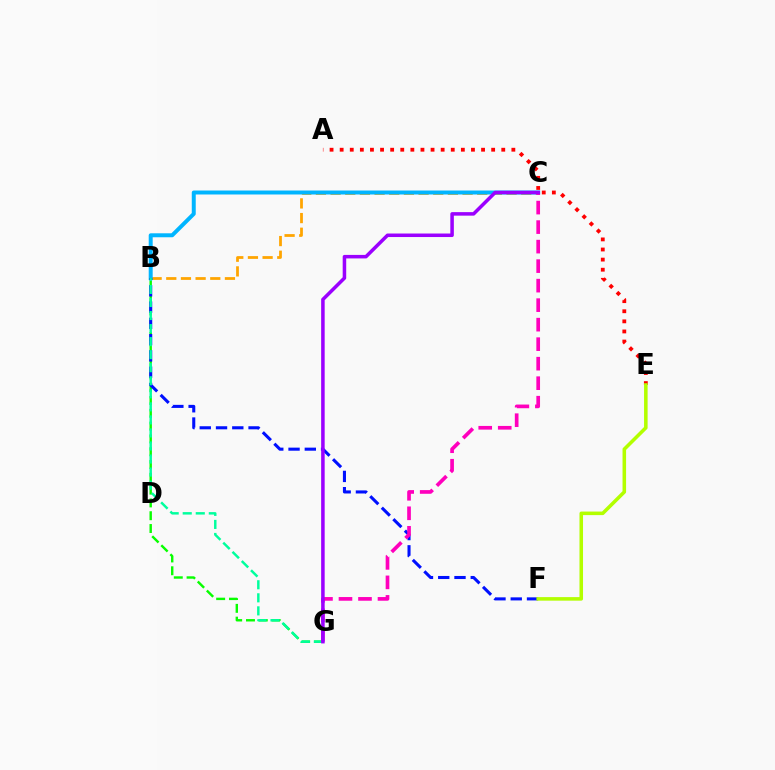{('B', 'C'): [{'color': '#ffa500', 'line_style': 'dashed', 'thickness': 1.99}, {'color': '#00b5ff', 'line_style': 'solid', 'thickness': 2.86}], ('B', 'G'): [{'color': '#08ff00', 'line_style': 'dashed', 'thickness': 1.74}, {'color': '#00ff9d', 'line_style': 'dashed', 'thickness': 1.77}], ('B', 'F'): [{'color': '#0010ff', 'line_style': 'dashed', 'thickness': 2.21}], ('C', 'G'): [{'color': '#ff00bd', 'line_style': 'dashed', 'thickness': 2.65}, {'color': '#9b00ff', 'line_style': 'solid', 'thickness': 2.54}], ('A', 'E'): [{'color': '#ff0000', 'line_style': 'dotted', 'thickness': 2.74}], ('E', 'F'): [{'color': '#b3ff00', 'line_style': 'solid', 'thickness': 2.56}]}